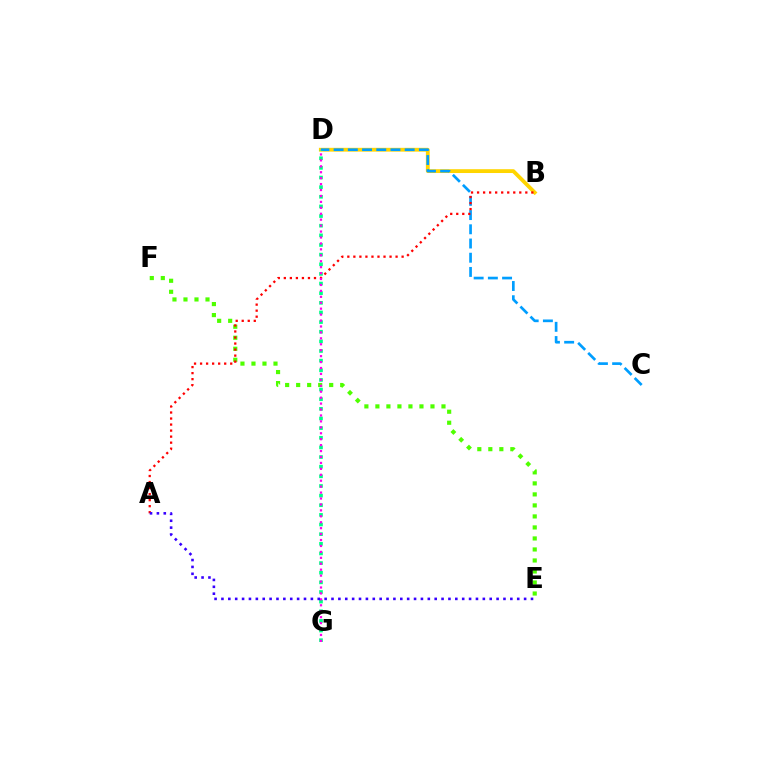{('B', 'D'): [{'color': '#ffd500', 'line_style': 'solid', 'thickness': 2.75}], ('C', 'D'): [{'color': '#009eff', 'line_style': 'dashed', 'thickness': 1.93}], ('E', 'F'): [{'color': '#4fff00', 'line_style': 'dotted', 'thickness': 2.99}], ('A', 'B'): [{'color': '#ff0000', 'line_style': 'dotted', 'thickness': 1.64}], ('D', 'G'): [{'color': '#00ff86', 'line_style': 'dotted', 'thickness': 2.62}, {'color': '#ff00ed', 'line_style': 'dotted', 'thickness': 1.61}], ('A', 'E'): [{'color': '#3700ff', 'line_style': 'dotted', 'thickness': 1.87}]}